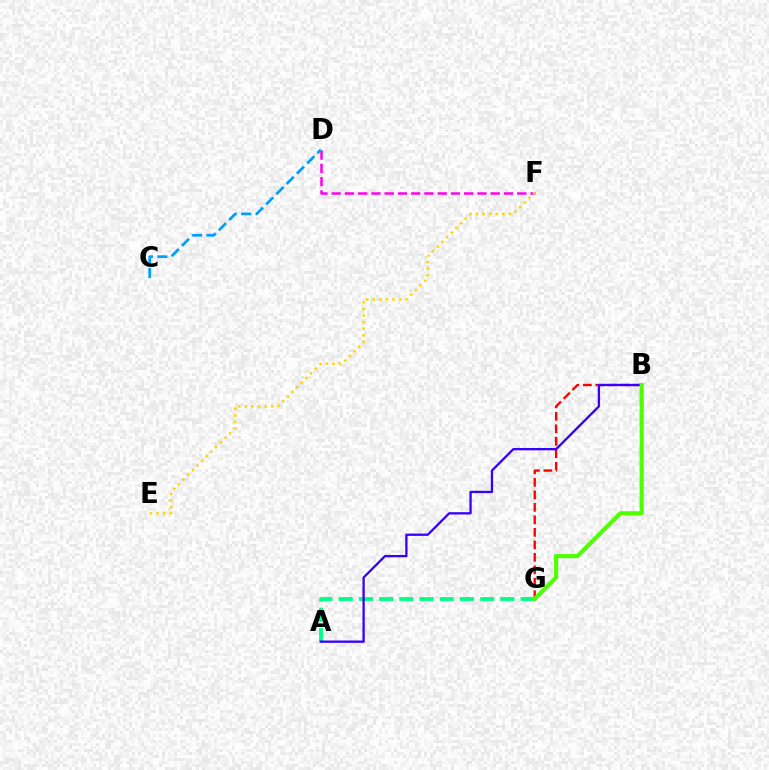{('D', 'F'): [{'color': '#ff00ed', 'line_style': 'dashed', 'thickness': 1.8}], ('B', 'G'): [{'color': '#ff0000', 'line_style': 'dashed', 'thickness': 1.7}, {'color': '#4fff00', 'line_style': 'solid', 'thickness': 2.99}], ('C', 'D'): [{'color': '#009eff', 'line_style': 'dashed', 'thickness': 1.97}], ('A', 'G'): [{'color': '#00ff86', 'line_style': 'dashed', 'thickness': 2.75}], ('E', 'F'): [{'color': '#ffd500', 'line_style': 'dotted', 'thickness': 1.79}], ('A', 'B'): [{'color': '#3700ff', 'line_style': 'solid', 'thickness': 1.66}]}